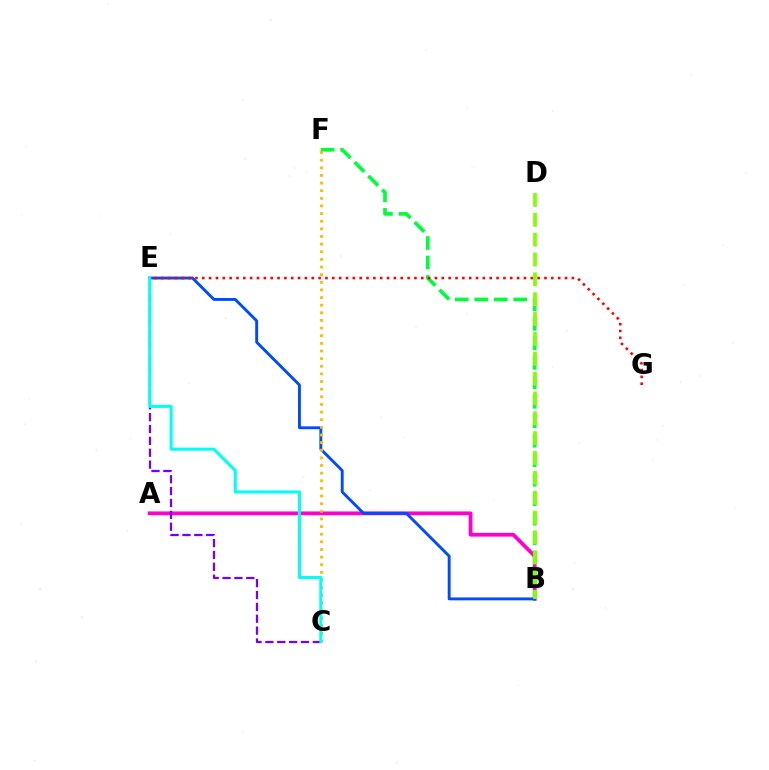{('A', 'B'): [{'color': '#ff00cf', 'line_style': 'solid', 'thickness': 2.72}], ('B', 'F'): [{'color': '#00ff39', 'line_style': 'dashed', 'thickness': 2.65}], ('B', 'E'): [{'color': '#004bff', 'line_style': 'solid', 'thickness': 2.08}], ('C', 'E'): [{'color': '#7200ff', 'line_style': 'dashed', 'thickness': 1.61}, {'color': '#00fff6', 'line_style': 'solid', 'thickness': 2.19}], ('B', 'D'): [{'color': '#84ff00', 'line_style': 'dashed', 'thickness': 2.7}], ('E', 'G'): [{'color': '#ff0000', 'line_style': 'dotted', 'thickness': 1.86}], ('C', 'F'): [{'color': '#ffbd00', 'line_style': 'dotted', 'thickness': 2.07}]}